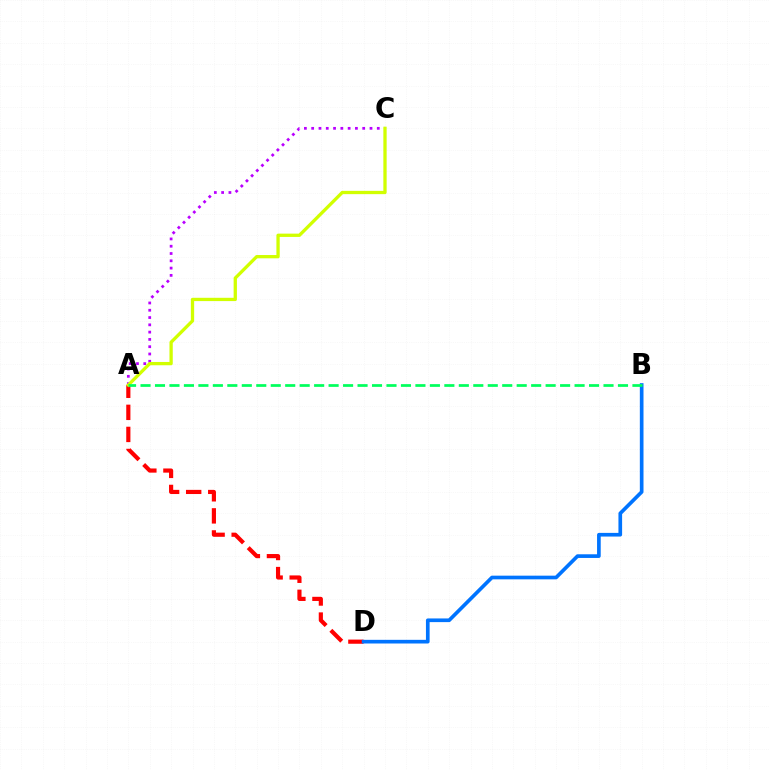{('A', 'C'): [{'color': '#b900ff', 'line_style': 'dotted', 'thickness': 1.98}, {'color': '#d1ff00', 'line_style': 'solid', 'thickness': 2.37}], ('A', 'D'): [{'color': '#ff0000', 'line_style': 'dashed', 'thickness': 3.0}], ('B', 'D'): [{'color': '#0074ff', 'line_style': 'solid', 'thickness': 2.64}], ('A', 'B'): [{'color': '#00ff5c', 'line_style': 'dashed', 'thickness': 1.97}]}